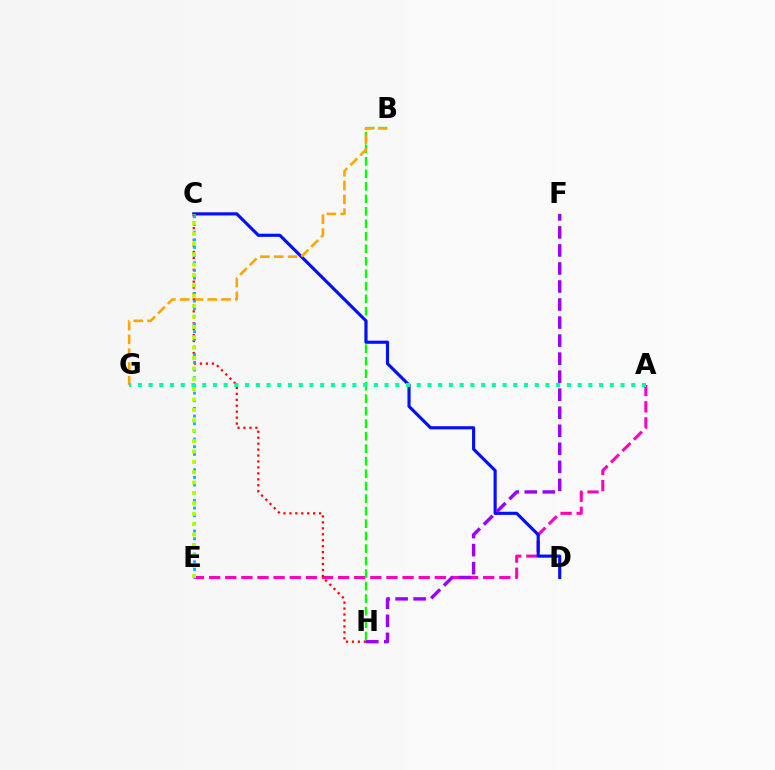{('A', 'E'): [{'color': '#ff00bd', 'line_style': 'dashed', 'thickness': 2.19}], ('B', 'H'): [{'color': '#08ff00', 'line_style': 'dashed', 'thickness': 1.7}], ('C', 'D'): [{'color': '#0010ff', 'line_style': 'solid', 'thickness': 2.26}], ('B', 'G'): [{'color': '#ffa500', 'line_style': 'dashed', 'thickness': 1.88}], ('C', 'H'): [{'color': '#ff0000', 'line_style': 'dotted', 'thickness': 1.62}], ('C', 'E'): [{'color': '#00b5ff', 'line_style': 'dotted', 'thickness': 2.08}, {'color': '#b3ff00', 'line_style': 'dotted', 'thickness': 2.82}], ('F', 'H'): [{'color': '#9b00ff', 'line_style': 'dashed', 'thickness': 2.45}], ('A', 'G'): [{'color': '#00ff9d', 'line_style': 'dotted', 'thickness': 2.91}]}